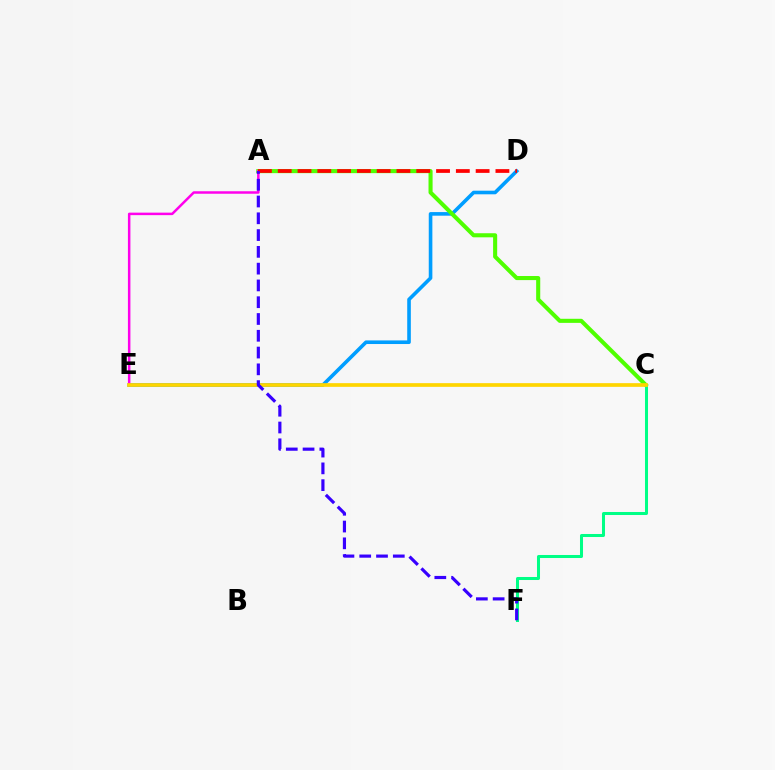{('D', 'E'): [{'color': '#009eff', 'line_style': 'solid', 'thickness': 2.6}], ('A', 'C'): [{'color': '#4fff00', 'line_style': 'solid', 'thickness': 2.94}], ('C', 'F'): [{'color': '#00ff86', 'line_style': 'solid', 'thickness': 2.18}], ('A', 'E'): [{'color': '#ff00ed', 'line_style': 'solid', 'thickness': 1.8}], ('C', 'E'): [{'color': '#ffd500', 'line_style': 'solid', 'thickness': 2.66}], ('A', 'D'): [{'color': '#ff0000', 'line_style': 'dashed', 'thickness': 2.69}], ('A', 'F'): [{'color': '#3700ff', 'line_style': 'dashed', 'thickness': 2.28}]}